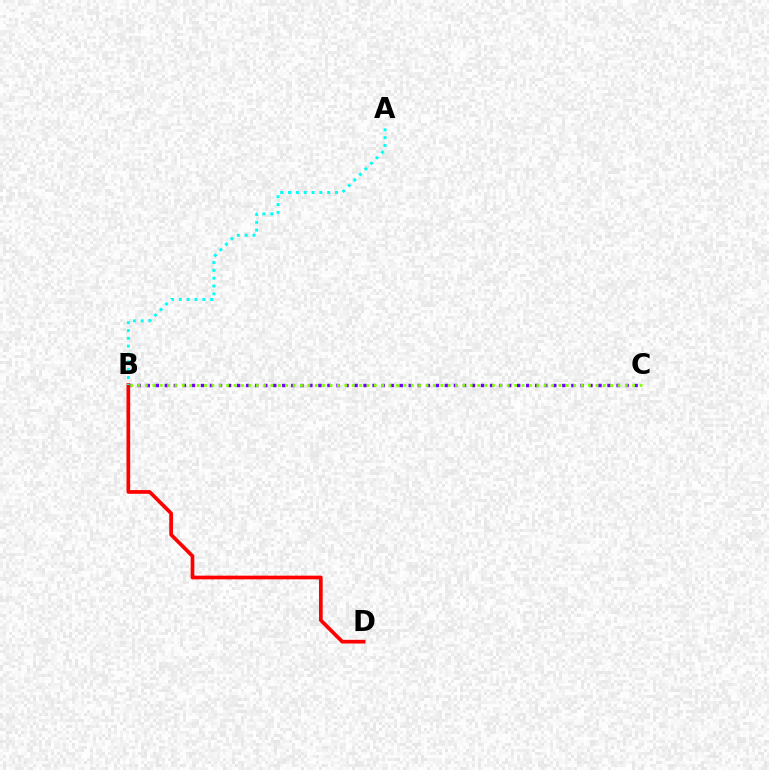{('B', 'C'): [{'color': '#7200ff', 'line_style': 'dotted', 'thickness': 2.45}, {'color': '#84ff00', 'line_style': 'dotted', 'thickness': 2.01}], ('B', 'D'): [{'color': '#ff0000', 'line_style': 'solid', 'thickness': 2.66}], ('A', 'B'): [{'color': '#00fff6', 'line_style': 'dotted', 'thickness': 2.13}]}